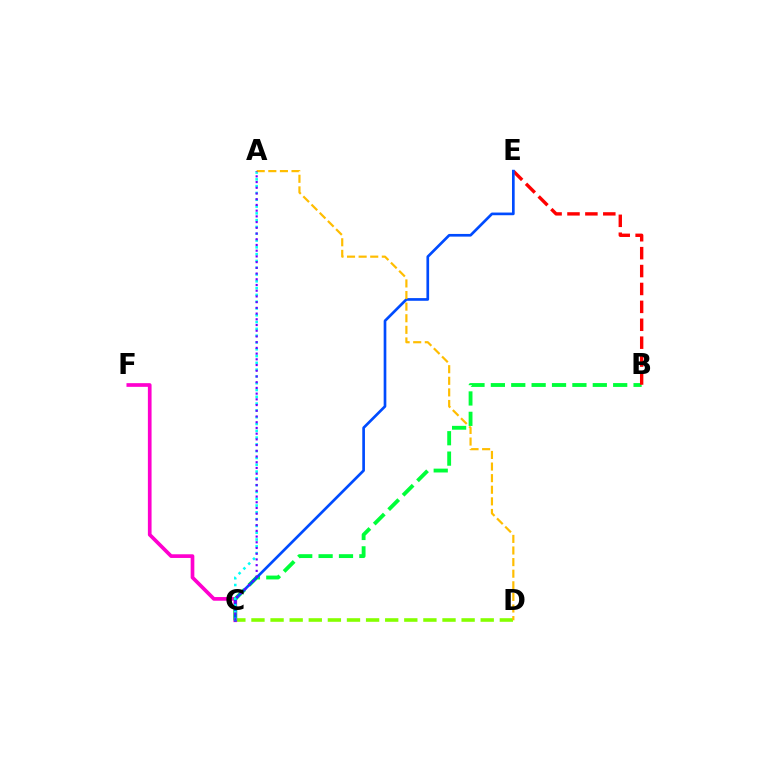{('C', 'D'): [{'color': '#84ff00', 'line_style': 'dashed', 'thickness': 2.6}], ('C', 'F'): [{'color': '#ff00cf', 'line_style': 'solid', 'thickness': 2.65}], ('B', 'C'): [{'color': '#00ff39', 'line_style': 'dashed', 'thickness': 2.77}], ('B', 'E'): [{'color': '#ff0000', 'line_style': 'dashed', 'thickness': 2.43}], ('C', 'E'): [{'color': '#004bff', 'line_style': 'solid', 'thickness': 1.93}], ('A', 'C'): [{'color': '#00fff6', 'line_style': 'dotted', 'thickness': 1.85}, {'color': '#7200ff', 'line_style': 'dotted', 'thickness': 1.55}], ('A', 'D'): [{'color': '#ffbd00', 'line_style': 'dashed', 'thickness': 1.58}]}